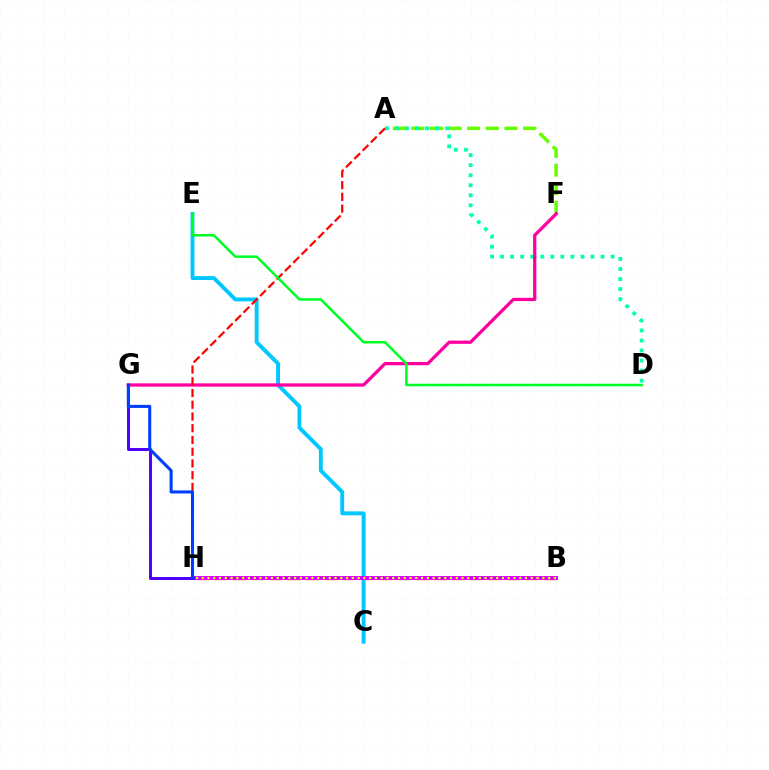{('B', 'H'): [{'color': '#ff8800', 'line_style': 'dashed', 'thickness': 2.48}, {'color': '#d600ff', 'line_style': 'solid', 'thickness': 2.82}, {'color': '#eeff00', 'line_style': 'dotted', 'thickness': 1.57}], ('A', 'F'): [{'color': '#66ff00', 'line_style': 'dashed', 'thickness': 2.53}], ('C', 'E'): [{'color': '#00c7ff', 'line_style': 'solid', 'thickness': 2.8}], ('A', 'D'): [{'color': '#00ffaf', 'line_style': 'dotted', 'thickness': 2.73}], ('F', 'G'): [{'color': '#ff00a0', 'line_style': 'solid', 'thickness': 2.36}], ('G', 'H'): [{'color': '#4f00ff', 'line_style': 'solid', 'thickness': 2.16}, {'color': '#003fff', 'line_style': 'solid', 'thickness': 2.21}], ('A', 'H'): [{'color': '#ff0000', 'line_style': 'dashed', 'thickness': 1.59}], ('D', 'E'): [{'color': '#00ff27', 'line_style': 'solid', 'thickness': 1.82}]}